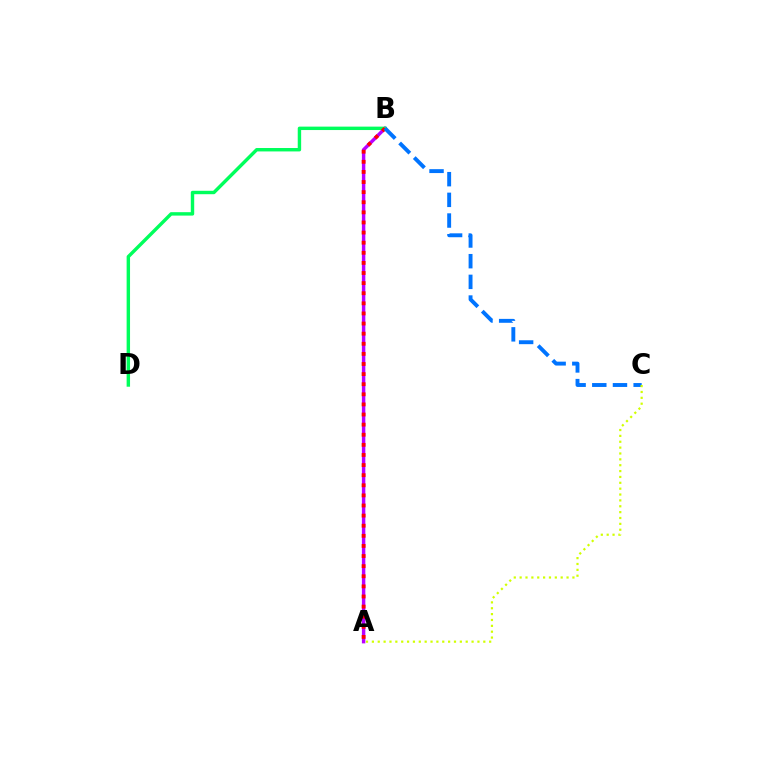{('A', 'B'): [{'color': '#b900ff', 'line_style': 'solid', 'thickness': 2.47}, {'color': '#ff0000', 'line_style': 'dotted', 'thickness': 2.75}], ('B', 'D'): [{'color': '#00ff5c', 'line_style': 'solid', 'thickness': 2.46}], ('B', 'C'): [{'color': '#0074ff', 'line_style': 'dashed', 'thickness': 2.81}], ('A', 'C'): [{'color': '#d1ff00', 'line_style': 'dotted', 'thickness': 1.59}]}